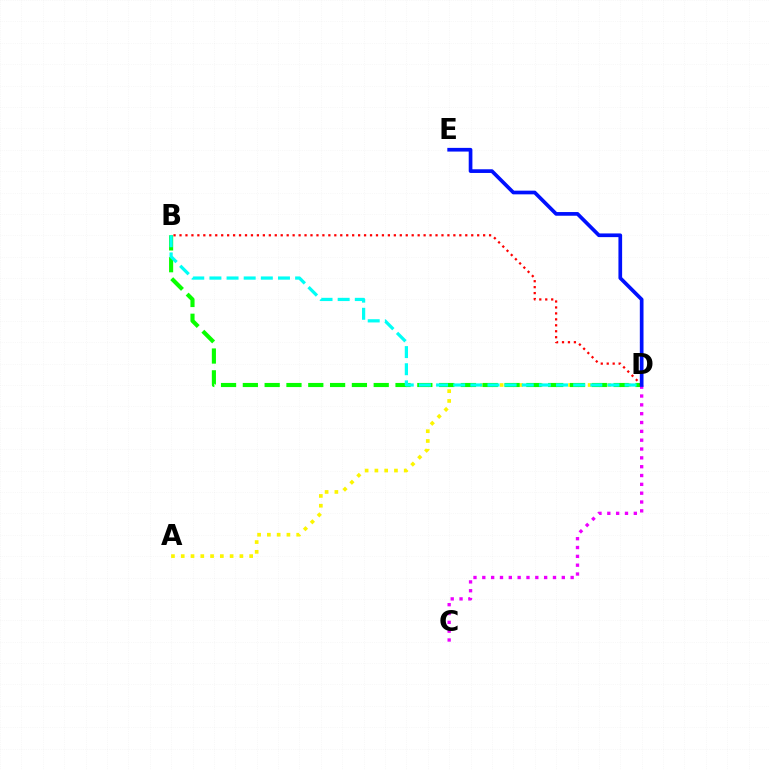{('A', 'D'): [{'color': '#fcf500', 'line_style': 'dotted', 'thickness': 2.66}], ('B', 'D'): [{'color': '#08ff00', 'line_style': 'dashed', 'thickness': 2.96}, {'color': '#ff0000', 'line_style': 'dotted', 'thickness': 1.62}, {'color': '#00fff6', 'line_style': 'dashed', 'thickness': 2.33}], ('C', 'D'): [{'color': '#ee00ff', 'line_style': 'dotted', 'thickness': 2.4}], ('D', 'E'): [{'color': '#0010ff', 'line_style': 'solid', 'thickness': 2.66}]}